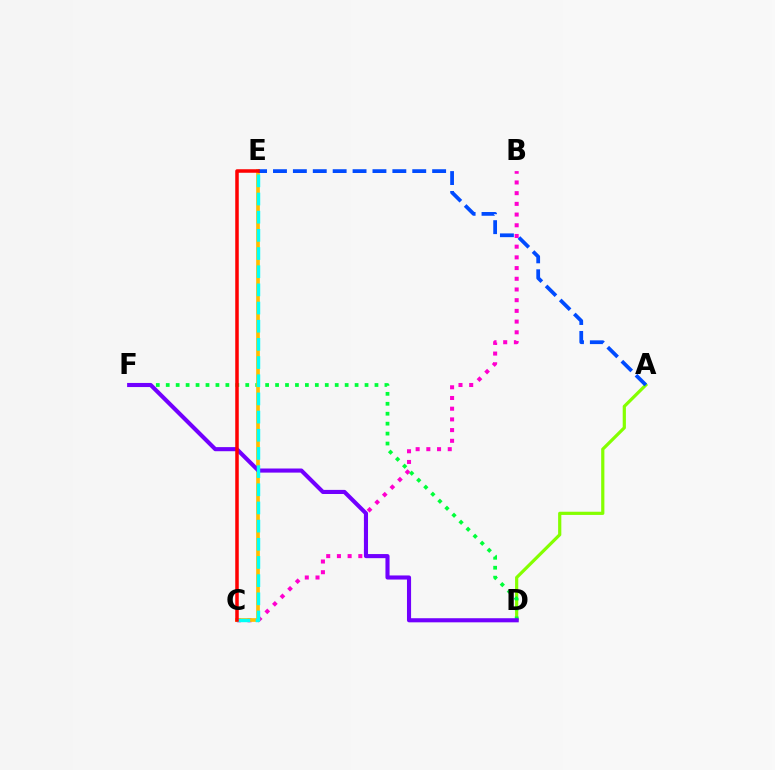{('B', 'C'): [{'color': '#ff00cf', 'line_style': 'dotted', 'thickness': 2.91}], ('A', 'D'): [{'color': '#84ff00', 'line_style': 'solid', 'thickness': 2.3}], ('D', 'F'): [{'color': '#00ff39', 'line_style': 'dotted', 'thickness': 2.7}, {'color': '#7200ff', 'line_style': 'solid', 'thickness': 2.95}], ('C', 'E'): [{'color': '#ffbd00', 'line_style': 'solid', 'thickness': 2.66}, {'color': '#00fff6', 'line_style': 'dashed', 'thickness': 2.47}, {'color': '#ff0000', 'line_style': 'solid', 'thickness': 2.53}], ('A', 'E'): [{'color': '#004bff', 'line_style': 'dashed', 'thickness': 2.7}]}